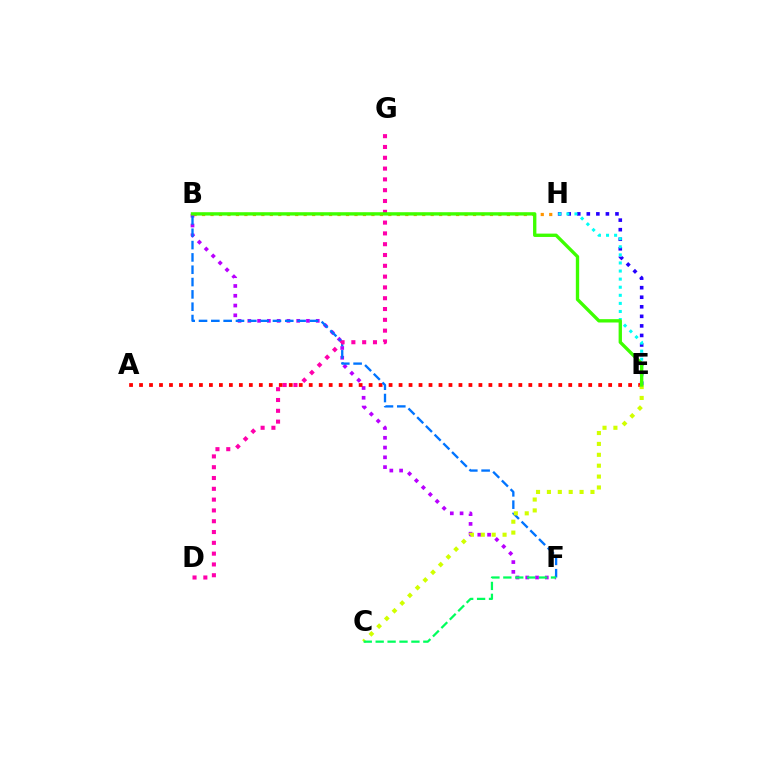{('E', 'H'): [{'color': '#2500ff', 'line_style': 'dotted', 'thickness': 2.6}, {'color': '#00fff6', 'line_style': 'dotted', 'thickness': 2.2}], ('B', 'H'): [{'color': '#ff9400', 'line_style': 'dotted', 'thickness': 2.3}], ('B', 'F'): [{'color': '#b900ff', 'line_style': 'dotted', 'thickness': 2.66}, {'color': '#0074ff', 'line_style': 'dashed', 'thickness': 1.67}], ('A', 'E'): [{'color': '#ff0000', 'line_style': 'dotted', 'thickness': 2.71}], ('D', 'G'): [{'color': '#ff00ac', 'line_style': 'dotted', 'thickness': 2.94}], ('C', 'E'): [{'color': '#d1ff00', 'line_style': 'dotted', 'thickness': 2.96}], ('C', 'F'): [{'color': '#00ff5c', 'line_style': 'dashed', 'thickness': 1.62}], ('B', 'E'): [{'color': '#3dff00', 'line_style': 'solid', 'thickness': 2.41}]}